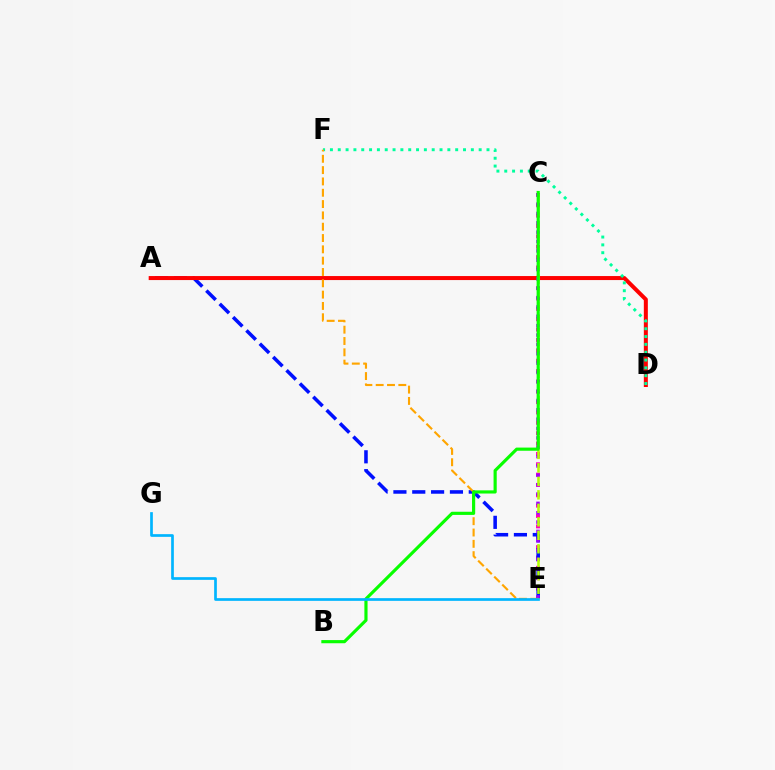{('C', 'E'): [{'color': '#ff00bd', 'line_style': 'dotted', 'thickness': 2.81}, {'color': '#9b00ff', 'line_style': 'dotted', 'thickness': 2.54}, {'color': '#b3ff00', 'line_style': 'dashed', 'thickness': 1.83}], ('A', 'E'): [{'color': '#0010ff', 'line_style': 'dashed', 'thickness': 2.56}], ('A', 'D'): [{'color': '#ff0000', 'line_style': 'solid', 'thickness': 2.89}], ('D', 'F'): [{'color': '#00ff9d', 'line_style': 'dotted', 'thickness': 2.13}], ('E', 'F'): [{'color': '#ffa500', 'line_style': 'dashed', 'thickness': 1.54}], ('B', 'C'): [{'color': '#08ff00', 'line_style': 'solid', 'thickness': 2.28}], ('E', 'G'): [{'color': '#00b5ff', 'line_style': 'solid', 'thickness': 1.94}]}